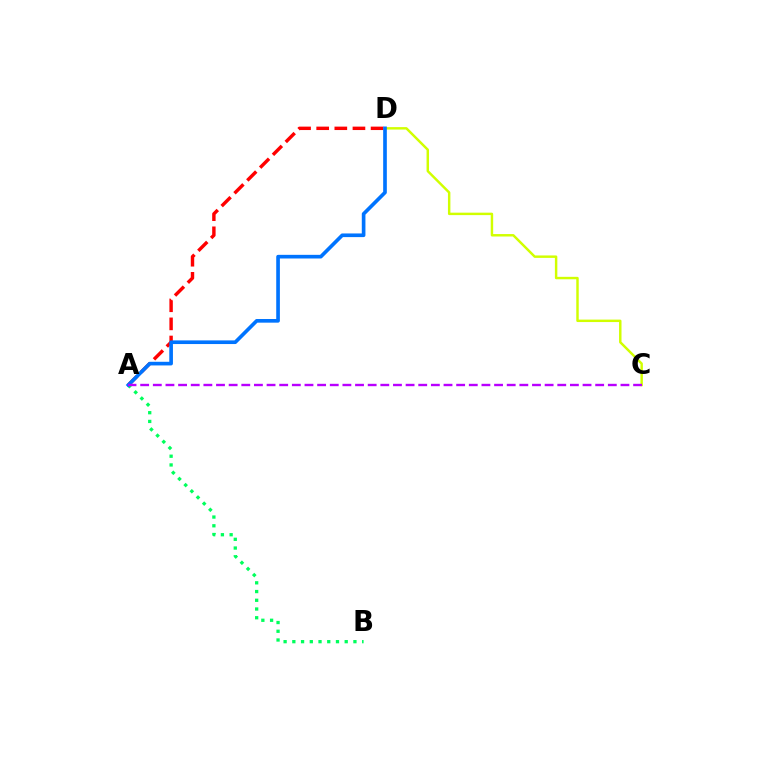{('C', 'D'): [{'color': '#d1ff00', 'line_style': 'solid', 'thickness': 1.76}], ('A', 'B'): [{'color': '#00ff5c', 'line_style': 'dotted', 'thickness': 2.37}], ('A', 'D'): [{'color': '#ff0000', 'line_style': 'dashed', 'thickness': 2.46}, {'color': '#0074ff', 'line_style': 'solid', 'thickness': 2.63}], ('A', 'C'): [{'color': '#b900ff', 'line_style': 'dashed', 'thickness': 1.72}]}